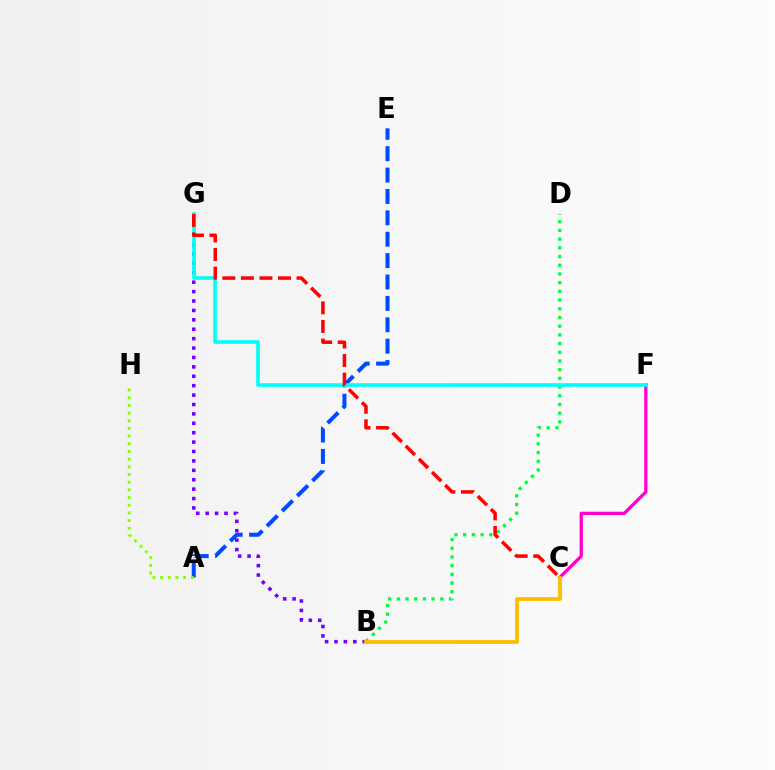{('C', 'F'): [{'color': '#ff00cf', 'line_style': 'solid', 'thickness': 2.36}], ('B', 'G'): [{'color': '#7200ff', 'line_style': 'dotted', 'thickness': 2.56}], ('A', 'E'): [{'color': '#004bff', 'line_style': 'dashed', 'thickness': 2.91}], ('A', 'H'): [{'color': '#84ff00', 'line_style': 'dotted', 'thickness': 2.09}], ('B', 'D'): [{'color': '#00ff39', 'line_style': 'dotted', 'thickness': 2.36}], ('F', 'G'): [{'color': '#00fff6', 'line_style': 'solid', 'thickness': 2.6}], ('C', 'G'): [{'color': '#ff0000', 'line_style': 'dashed', 'thickness': 2.52}], ('B', 'C'): [{'color': '#ffbd00', 'line_style': 'solid', 'thickness': 2.73}]}